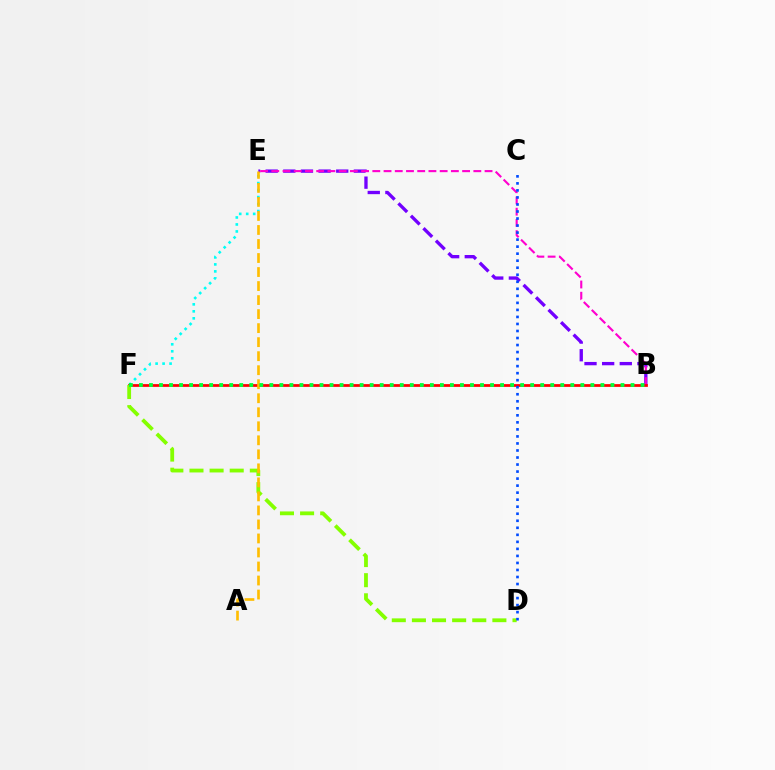{('B', 'E'): [{'color': '#7200ff', 'line_style': 'dashed', 'thickness': 2.4}, {'color': '#ff00cf', 'line_style': 'dashed', 'thickness': 1.52}], ('E', 'F'): [{'color': '#00fff6', 'line_style': 'dotted', 'thickness': 1.9}], ('B', 'F'): [{'color': '#ff0000', 'line_style': 'solid', 'thickness': 1.97}, {'color': '#00ff39', 'line_style': 'dotted', 'thickness': 2.73}], ('D', 'F'): [{'color': '#84ff00', 'line_style': 'dashed', 'thickness': 2.73}], ('C', 'D'): [{'color': '#004bff', 'line_style': 'dotted', 'thickness': 1.91}], ('A', 'E'): [{'color': '#ffbd00', 'line_style': 'dashed', 'thickness': 1.9}]}